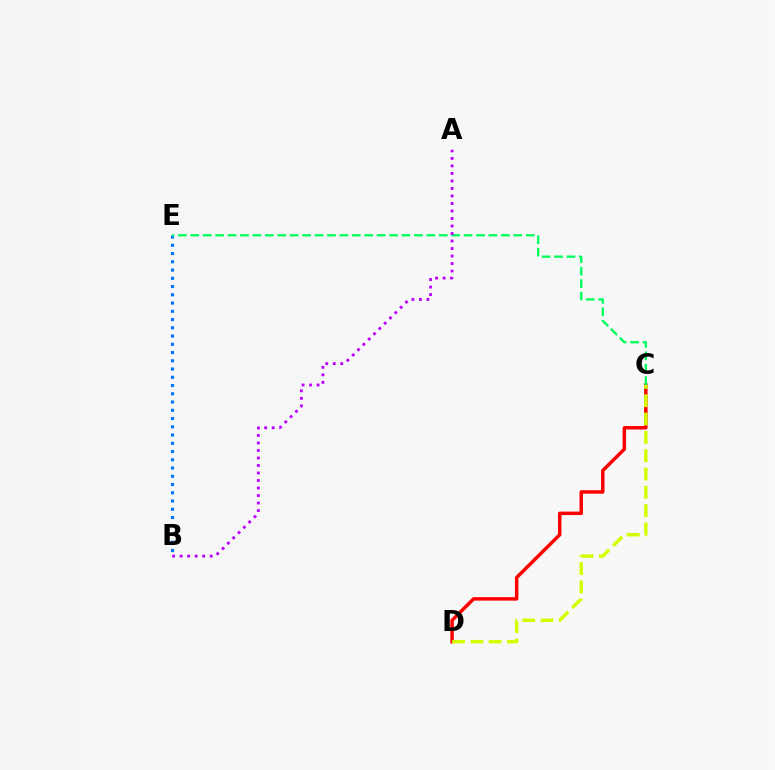{('B', 'E'): [{'color': '#0074ff', 'line_style': 'dotted', 'thickness': 2.24}], ('C', 'D'): [{'color': '#ff0000', 'line_style': 'solid', 'thickness': 2.5}, {'color': '#d1ff00', 'line_style': 'dashed', 'thickness': 2.49}], ('C', 'E'): [{'color': '#00ff5c', 'line_style': 'dashed', 'thickness': 1.69}], ('A', 'B'): [{'color': '#b900ff', 'line_style': 'dotted', 'thickness': 2.04}]}